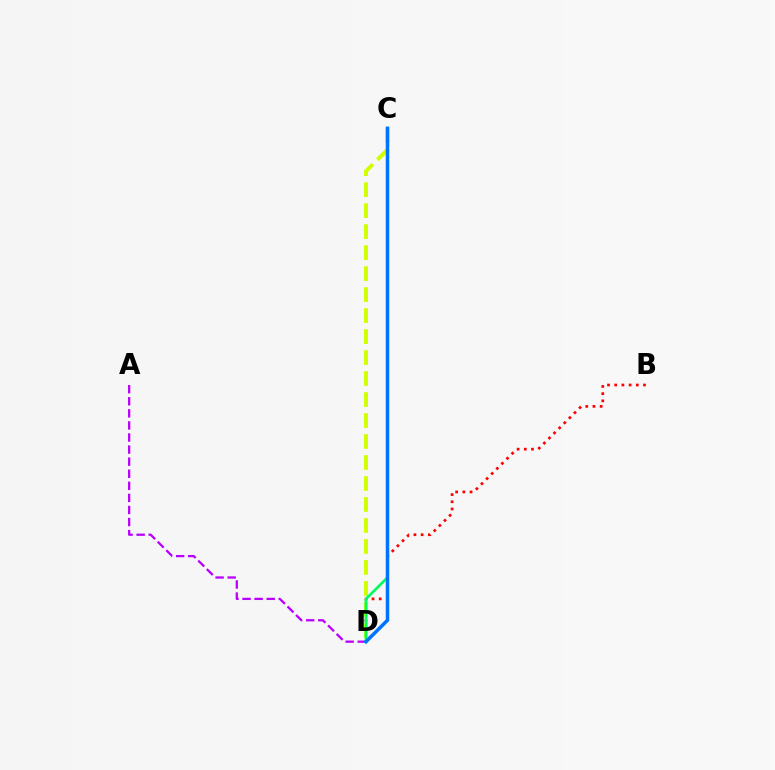{('A', 'D'): [{'color': '#b900ff', 'line_style': 'dashed', 'thickness': 1.64}], ('B', 'D'): [{'color': '#ff0000', 'line_style': 'dotted', 'thickness': 1.95}], ('C', 'D'): [{'color': '#d1ff00', 'line_style': 'dashed', 'thickness': 2.85}, {'color': '#00ff5c', 'line_style': 'solid', 'thickness': 1.94}, {'color': '#0074ff', 'line_style': 'solid', 'thickness': 2.53}]}